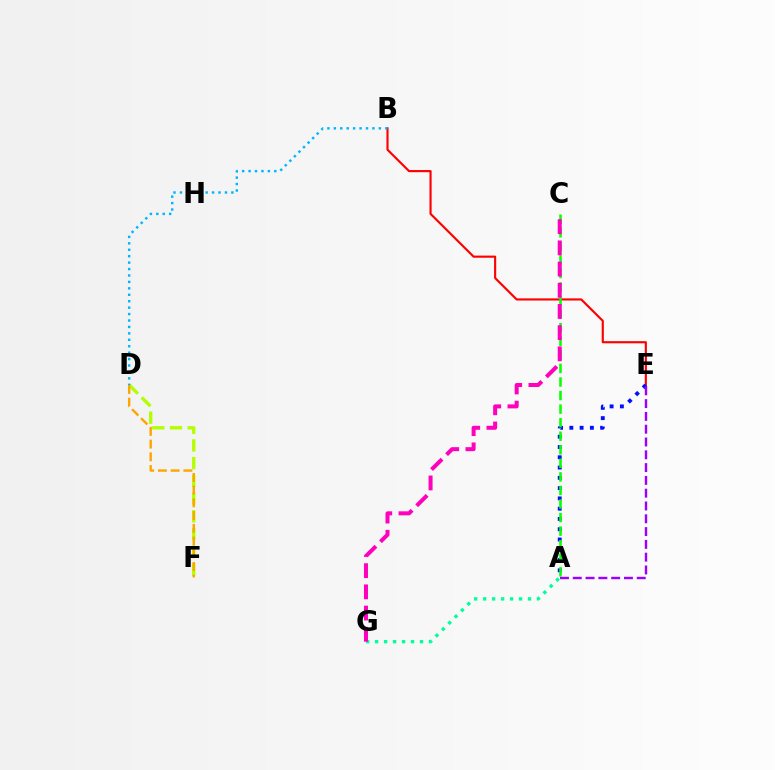{('B', 'E'): [{'color': '#ff0000', 'line_style': 'solid', 'thickness': 1.54}], ('A', 'G'): [{'color': '#00ff9d', 'line_style': 'dotted', 'thickness': 2.44}], ('A', 'E'): [{'color': '#0010ff', 'line_style': 'dotted', 'thickness': 2.79}, {'color': '#9b00ff', 'line_style': 'dashed', 'thickness': 1.74}], ('A', 'C'): [{'color': '#08ff00', 'line_style': 'dashed', 'thickness': 1.84}], ('D', 'F'): [{'color': '#b3ff00', 'line_style': 'dashed', 'thickness': 2.41}, {'color': '#ffa500', 'line_style': 'dashed', 'thickness': 1.73}], ('C', 'G'): [{'color': '#ff00bd', 'line_style': 'dashed', 'thickness': 2.88}], ('B', 'D'): [{'color': '#00b5ff', 'line_style': 'dotted', 'thickness': 1.75}]}